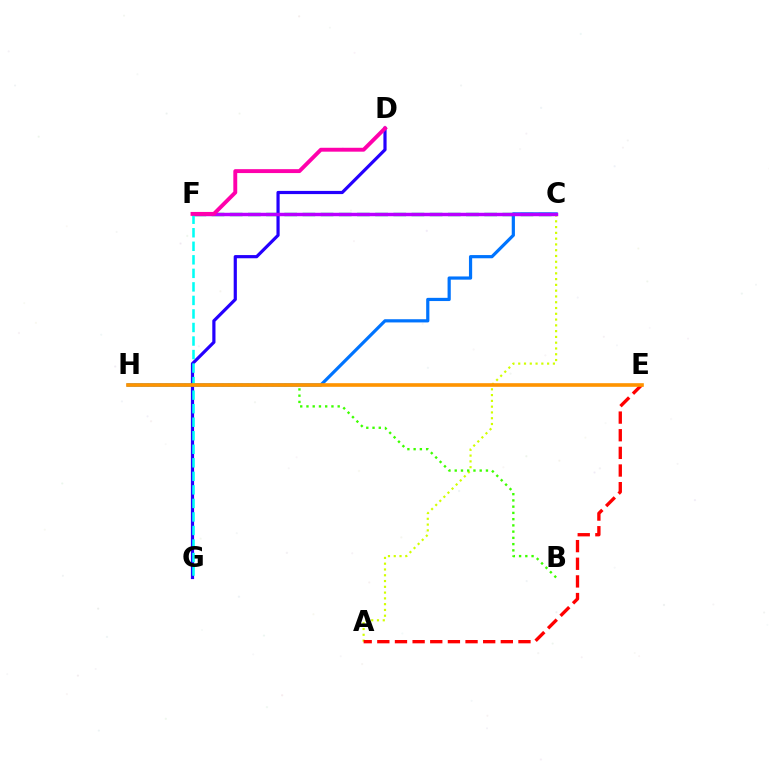{('A', 'C'): [{'color': '#d1ff00', 'line_style': 'dotted', 'thickness': 1.57}], ('A', 'E'): [{'color': '#ff0000', 'line_style': 'dashed', 'thickness': 2.4}], ('C', 'F'): [{'color': '#00ff5c', 'line_style': 'dashed', 'thickness': 2.47}, {'color': '#b900ff', 'line_style': 'solid', 'thickness': 2.47}], ('C', 'H'): [{'color': '#0074ff', 'line_style': 'solid', 'thickness': 2.31}], ('D', 'G'): [{'color': '#2500ff', 'line_style': 'solid', 'thickness': 2.3}], ('B', 'H'): [{'color': '#3dff00', 'line_style': 'dotted', 'thickness': 1.7}], ('F', 'G'): [{'color': '#00fff6', 'line_style': 'dashed', 'thickness': 1.84}], ('E', 'H'): [{'color': '#ff9400', 'line_style': 'solid', 'thickness': 2.61}], ('D', 'F'): [{'color': '#ff00ac', 'line_style': 'solid', 'thickness': 2.81}]}